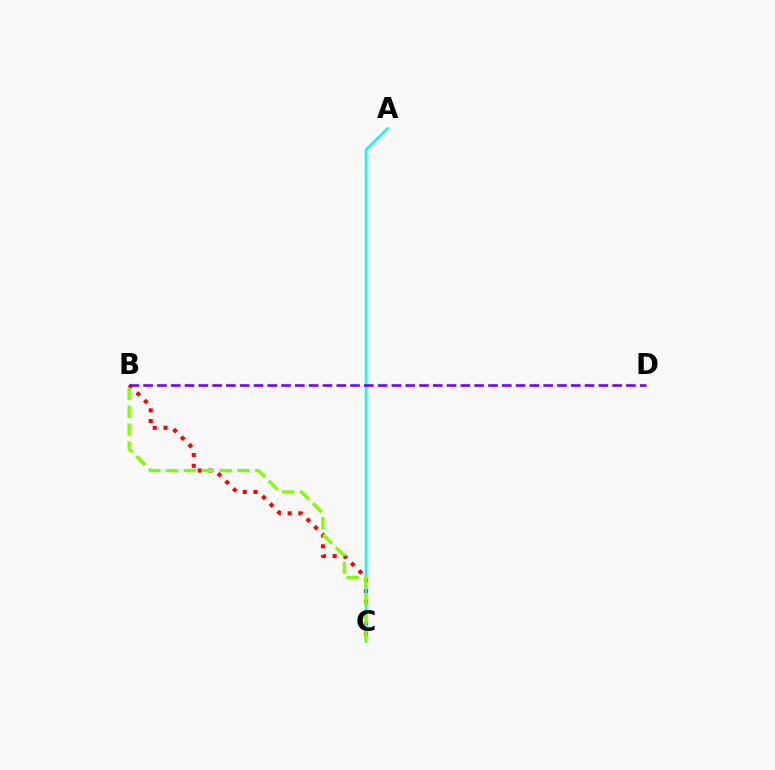{('B', 'C'): [{'color': '#ff0000', 'line_style': 'dotted', 'thickness': 2.92}, {'color': '#84ff00', 'line_style': 'dashed', 'thickness': 2.42}], ('A', 'C'): [{'color': '#00fff6', 'line_style': 'solid', 'thickness': 1.75}], ('B', 'D'): [{'color': '#7200ff', 'line_style': 'dashed', 'thickness': 1.87}]}